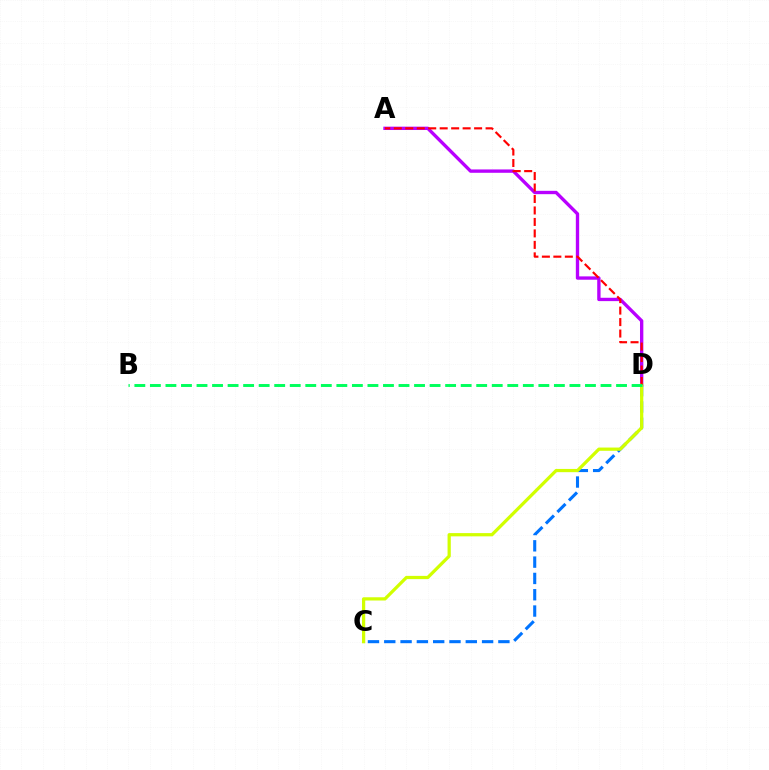{('C', 'D'): [{'color': '#0074ff', 'line_style': 'dashed', 'thickness': 2.21}, {'color': '#d1ff00', 'line_style': 'solid', 'thickness': 2.33}], ('A', 'D'): [{'color': '#b900ff', 'line_style': 'solid', 'thickness': 2.41}, {'color': '#ff0000', 'line_style': 'dashed', 'thickness': 1.56}], ('B', 'D'): [{'color': '#00ff5c', 'line_style': 'dashed', 'thickness': 2.11}]}